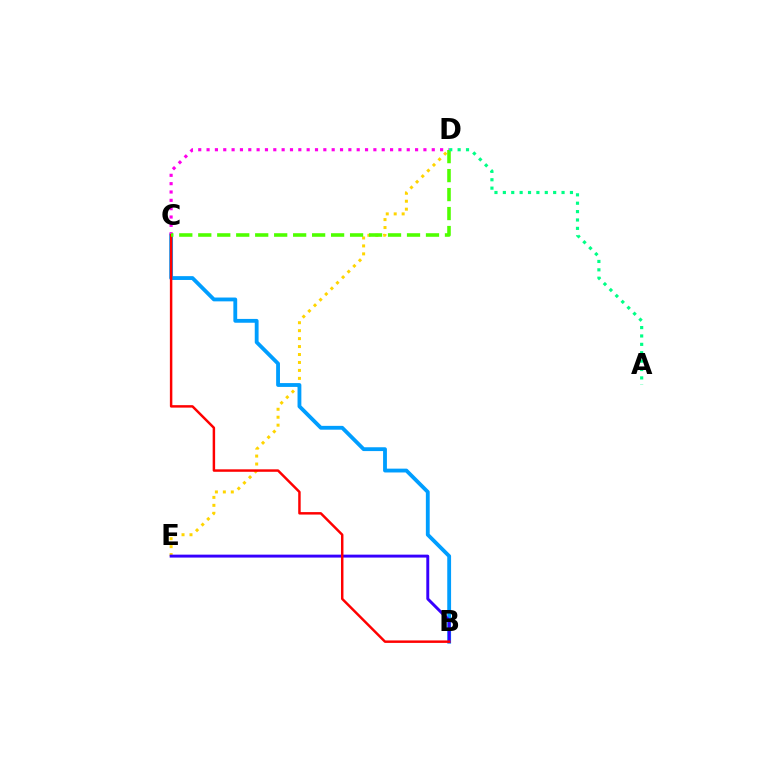{('D', 'E'): [{'color': '#ffd500', 'line_style': 'dotted', 'thickness': 2.16}], ('B', 'C'): [{'color': '#009eff', 'line_style': 'solid', 'thickness': 2.76}, {'color': '#ff0000', 'line_style': 'solid', 'thickness': 1.77}], ('B', 'E'): [{'color': '#3700ff', 'line_style': 'solid', 'thickness': 2.11}], ('C', 'D'): [{'color': '#ff00ed', 'line_style': 'dotted', 'thickness': 2.27}, {'color': '#4fff00', 'line_style': 'dashed', 'thickness': 2.58}], ('A', 'D'): [{'color': '#00ff86', 'line_style': 'dotted', 'thickness': 2.28}]}